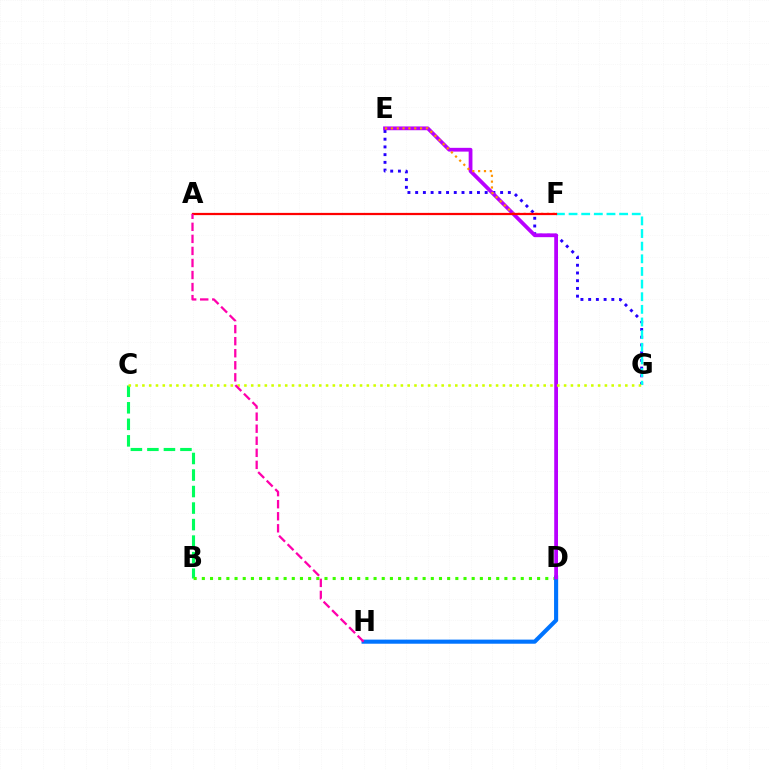{('E', 'G'): [{'color': '#2500ff', 'line_style': 'dotted', 'thickness': 2.1}], ('B', 'C'): [{'color': '#00ff5c', 'line_style': 'dashed', 'thickness': 2.25}], ('F', 'G'): [{'color': '#00fff6', 'line_style': 'dashed', 'thickness': 1.72}], ('B', 'D'): [{'color': '#3dff00', 'line_style': 'dotted', 'thickness': 2.22}], ('D', 'H'): [{'color': '#0074ff', 'line_style': 'solid', 'thickness': 2.96}], ('D', 'E'): [{'color': '#b900ff', 'line_style': 'solid', 'thickness': 2.72}], ('E', 'F'): [{'color': '#ff9400', 'line_style': 'dotted', 'thickness': 1.58}], ('A', 'F'): [{'color': '#ff0000', 'line_style': 'solid', 'thickness': 1.61}], ('C', 'G'): [{'color': '#d1ff00', 'line_style': 'dotted', 'thickness': 1.85}], ('A', 'H'): [{'color': '#ff00ac', 'line_style': 'dashed', 'thickness': 1.64}]}